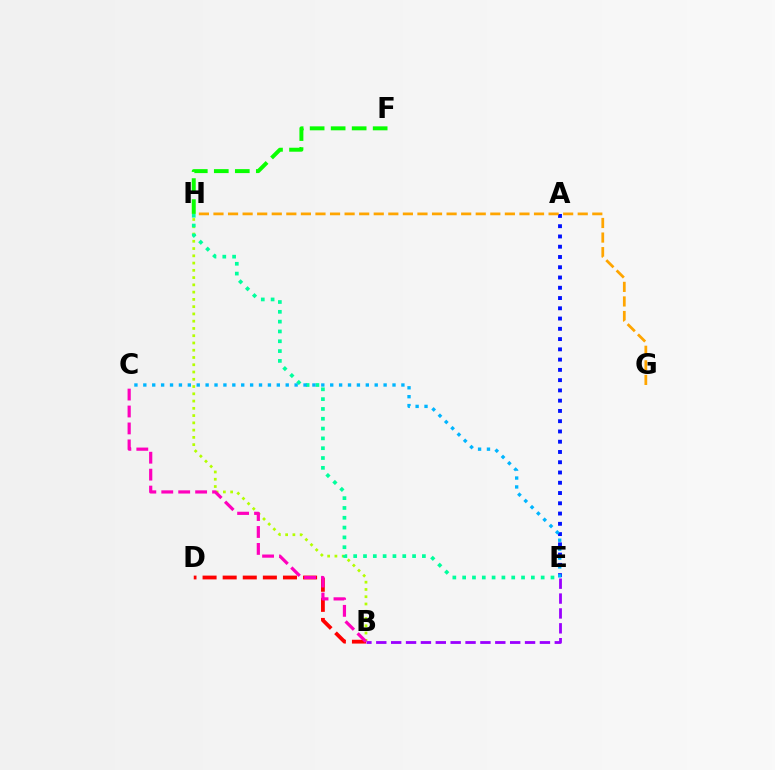{('B', 'H'): [{'color': '#b3ff00', 'line_style': 'dotted', 'thickness': 1.97}], ('B', 'E'): [{'color': '#9b00ff', 'line_style': 'dashed', 'thickness': 2.02}], ('B', 'D'): [{'color': '#ff0000', 'line_style': 'dashed', 'thickness': 2.73}], ('A', 'E'): [{'color': '#0010ff', 'line_style': 'dotted', 'thickness': 2.79}], ('B', 'C'): [{'color': '#ff00bd', 'line_style': 'dashed', 'thickness': 2.3}], ('G', 'H'): [{'color': '#ffa500', 'line_style': 'dashed', 'thickness': 1.98}], ('E', 'H'): [{'color': '#00ff9d', 'line_style': 'dotted', 'thickness': 2.67}], ('C', 'E'): [{'color': '#00b5ff', 'line_style': 'dotted', 'thickness': 2.42}], ('F', 'H'): [{'color': '#08ff00', 'line_style': 'dashed', 'thickness': 2.85}]}